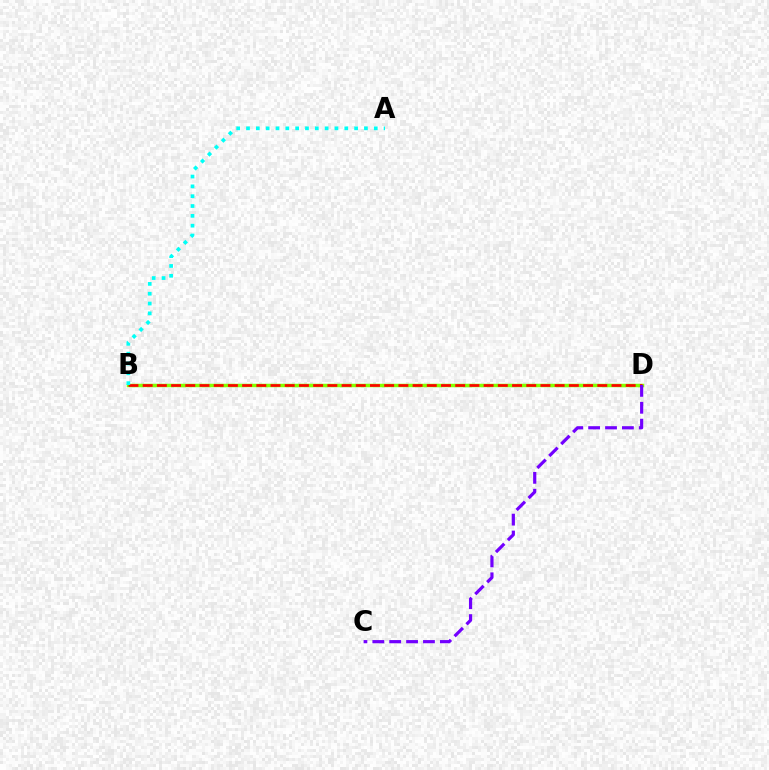{('B', 'D'): [{'color': '#84ff00', 'line_style': 'solid', 'thickness': 2.51}, {'color': '#ff0000', 'line_style': 'dashed', 'thickness': 1.93}], ('C', 'D'): [{'color': '#7200ff', 'line_style': 'dashed', 'thickness': 2.29}], ('A', 'B'): [{'color': '#00fff6', 'line_style': 'dotted', 'thickness': 2.67}]}